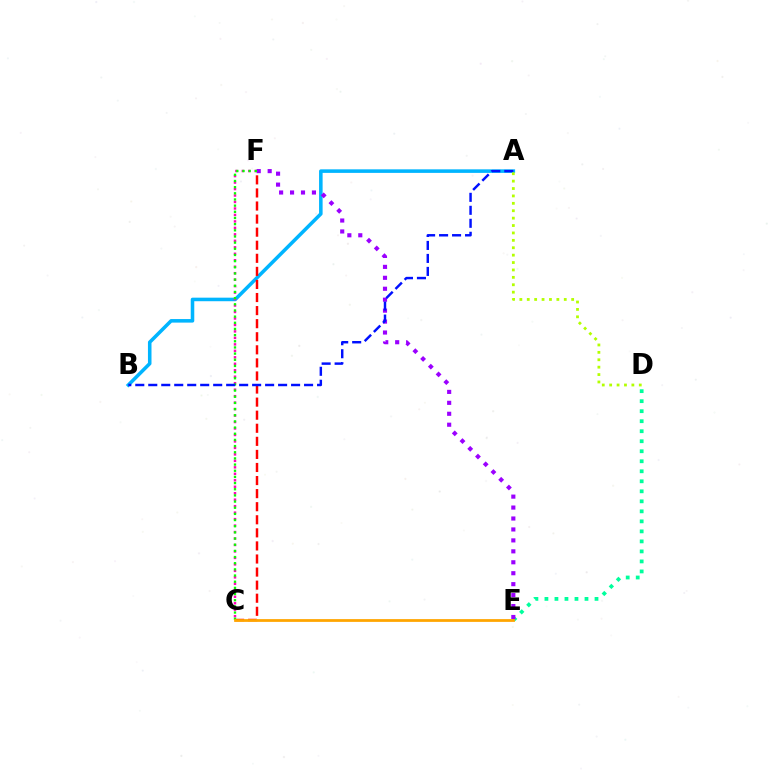{('D', 'E'): [{'color': '#00ff9d', 'line_style': 'dotted', 'thickness': 2.72}], ('A', 'B'): [{'color': '#00b5ff', 'line_style': 'solid', 'thickness': 2.56}, {'color': '#0010ff', 'line_style': 'dashed', 'thickness': 1.76}], ('C', 'F'): [{'color': '#ff0000', 'line_style': 'dashed', 'thickness': 1.78}, {'color': '#ff00bd', 'line_style': 'dotted', 'thickness': 1.76}, {'color': '#08ff00', 'line_style': 'dotted', 'thickness': 1.68}], ('E', 'F'): [{'color': '#9b00ff', 'line_style': 'dotted', 'thickness': 2.97}], ('C', 'E'): [{'color': '#ffa500', 'line_style': 'solid', 'thickness': 1.99}], ('A', 'D'): [{'color': '#b3ff00', 'line_style': 'dotted', 'thickness': 2.01}]}